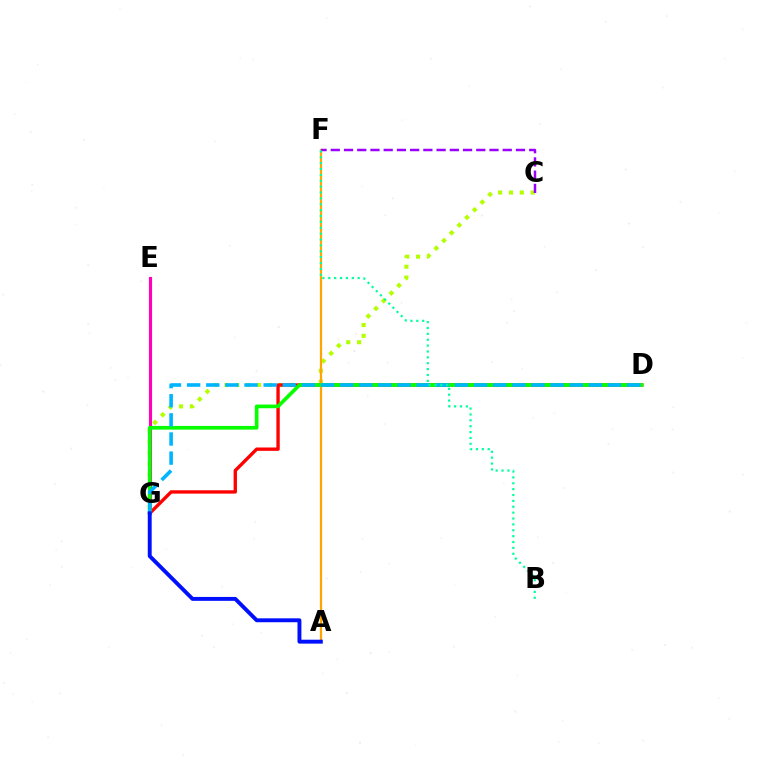{('C', 'G'): [{'color': '#b3ff00', 'line_style': 'dotted', 'thickness': 2.95}], ('E', 'G'): [{'color': '#ff00bd', 'line_style': 'solid', 'thickness': 2.24}], ('D', 'G'): [{'color': '#ff0000', 'line_style': 'solid', 'thickness': 2.42}, {'color': '#08ff00', 'line_style': 'solid', 'thickness': 2.65}, {'color': '#00b5ff', 'line_style': 'dashed', 'thickness': 2.6}], ('A', 'F'): [{'color': '#ffa500', 'line_style': 'solid', 'thickness': 1.61}], ('C', 'F'): [{'color': '#9b00ff', 'line_style': 'dashed', 'thickness': 1.8}], ('B', 'F'): [{'color': '#00ff9d', 'line_style': 'dotted', 'thickness': 1.6}], ('A', 'G'): [{'color': '#0010ff', 'line_style': 'solid', 'thickness': 2.82}]}